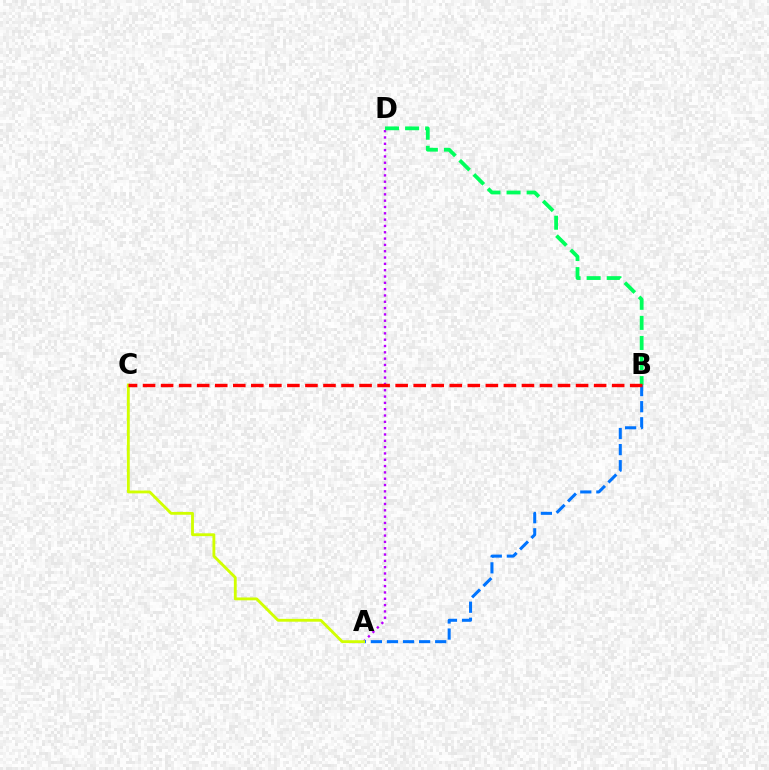{('A', 'D'): [{'color': '#b900ff', 'line_style': 'dotted', 'thickness': 1.72}], ('A', 'B'): [{'color': '#0074ff', 'line_style': 'dashed', 'thickness': 2.18}], ('B', 'D'): [{'color': '#00ff5c', 'line_style': 'dashed', 'thickness': 2.73}], ('A', 'C'): [{'color': '#d1ff00', 'line_style': 'solid', 'thickness': 2.04}], ('B', 'C'): [{'color': '#ff0000', 'line_style': 'dashed', 'thickness': 2.45}]}